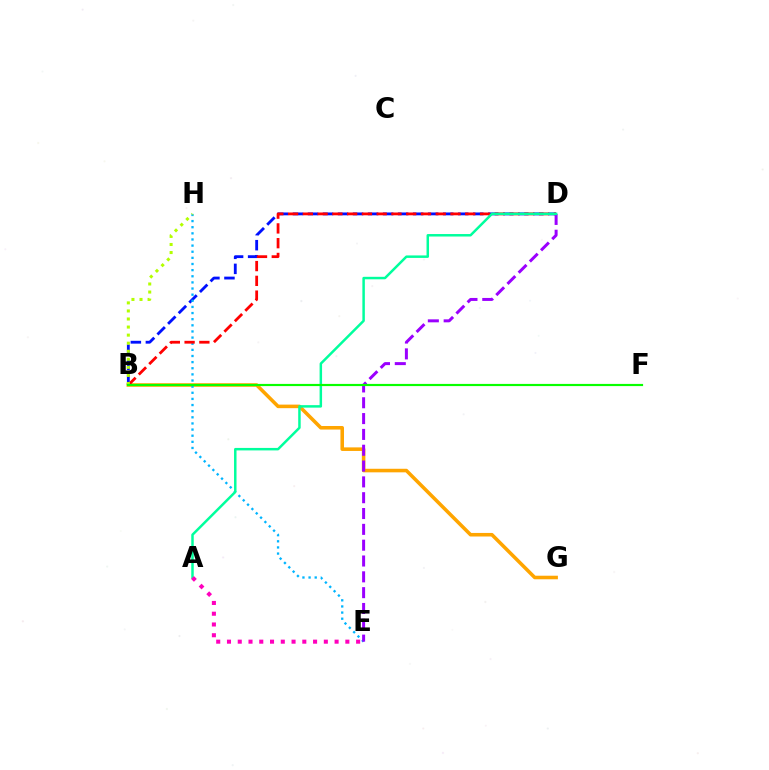{('B', 'G'): [{'color': '#ffa500', 'line_style': 'solid', 'thickness': 2.57}], ('B', 'D'): [{'color': '#0010ff', 'line_style': 'dashed', 'thickness': 2.04}, {'color': '#ff0000', 'line_style': 'dashed', 'thickness': 2.01}], ('E', 'H'): [{'color': '#00b5ff', 'line_style': 'dotted', 'thickness': 1.67}], ('D', 'E'): [{'color': '#9b00ff', 'line_style': 'dashed', 'thickness': 2.15}], ('A', 'D'): [{'color': '#00ff9d', 'line_style': 'solid', 'thickness': 1.79}], ('B', 'H'): [{'color': '#b3ff00', 'line_style': 'dotted', 'thickness': 2.19}], ('A', 'E'): [{'color': '#ff00bd', 'line_style': 'dotted', 'thickness': 2.92}], ('B', 'F'): [{'color': '#08ff00', 'line_style': 'solid', 'thickness': 1.57}]}